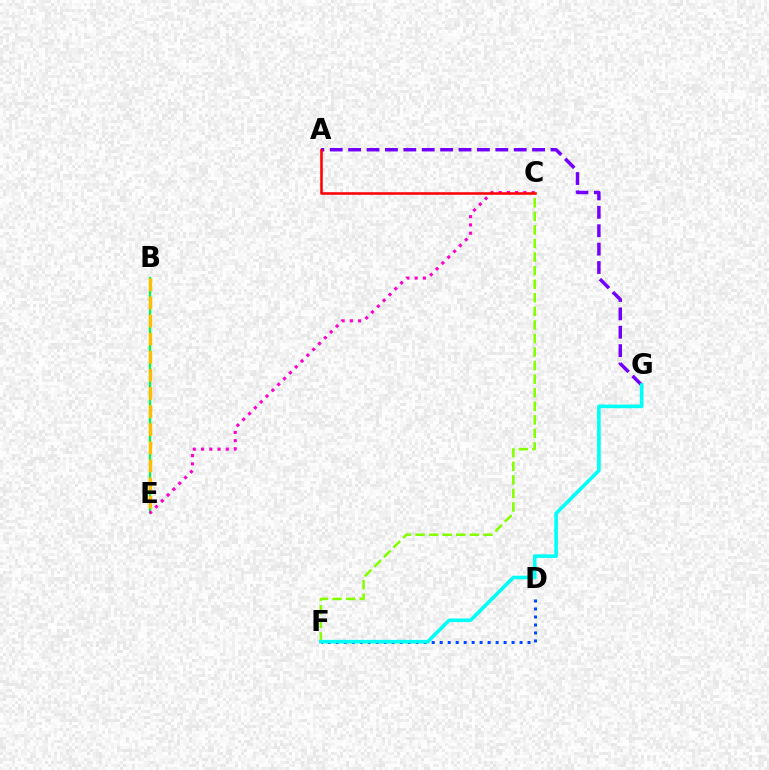{('D', 'F'): [{'color': '#004bff', 'line_style': 'dotted', 'thickness': 2.17}], ('B', 'E'): [{'color': '#00ff39', 'line_style': 'solid', 'thickness': 1.59}, {'color': '#ffbd00', 'line_style': 'dashed', 'thickness': 2.46}], ('A', 'G'): [{'color': '#7200ff', 'line_style': 'dashed', 'thickness': 2.5}], ('C', 'E'): [{'color': '#ff00cf', 'line_style': 'dotted', 'thickness': 2.24}], ('C', 'F'): [{'color': '#84ff00', 'line_style': 'dashed', 'thickness': 1.84}], ('F', 'G'): [{'color': '#00fff6', 'line_style': 'solid', 'thickness': 2.59}], ('A', 'C'): [{'color': '#ff0000', 'line_style': 'solid', 'thickness': 1.84}]}